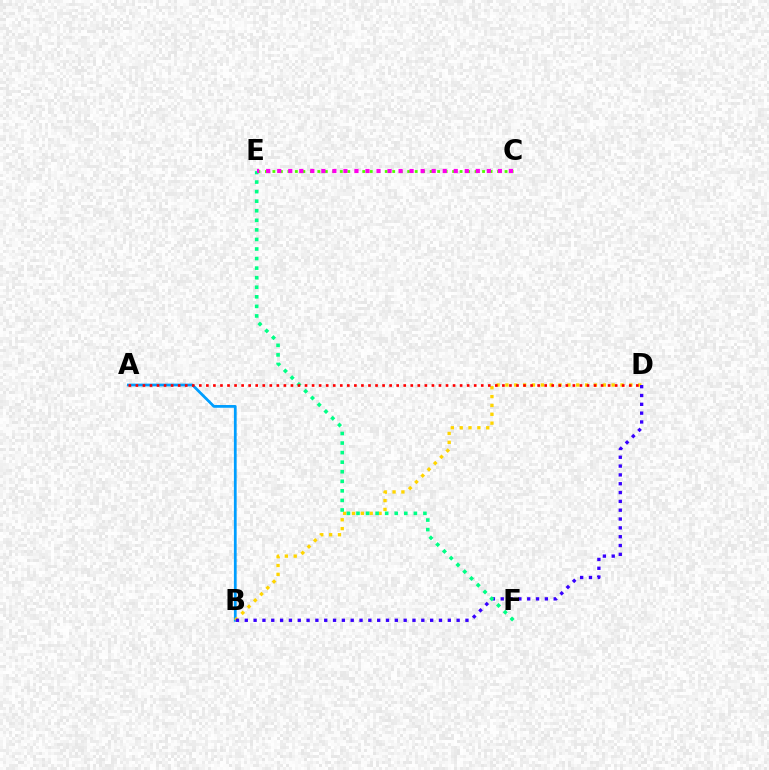{('A', 'B'): [{'color': '#009eff', 'line_style': 'solid', 'thickness': 1.98}], ('B', 'D'): [{'color': '#ffd500', 'line_style': 'dotted', 'thickness': 2.41}, {'color': '#3700ff', 'line_style': 'dotted', 'thickness': 2.4}], ('C', 'E'): [{'color': '#4fff00', 'line_style': 'dotted', 'thickness': 2.03}, {'color': '#ff00ed', 'line_style': 'dotted', 'thickness': 3.0}], ('E', 'F'): [{'color': '#00ff86', 'line_style': 'dotted', 'thickness': 2.6}], ('A', 'D'): [{'color': '#ff0000', 'line_style': 'dotted', 'thickness': 1.92}]}